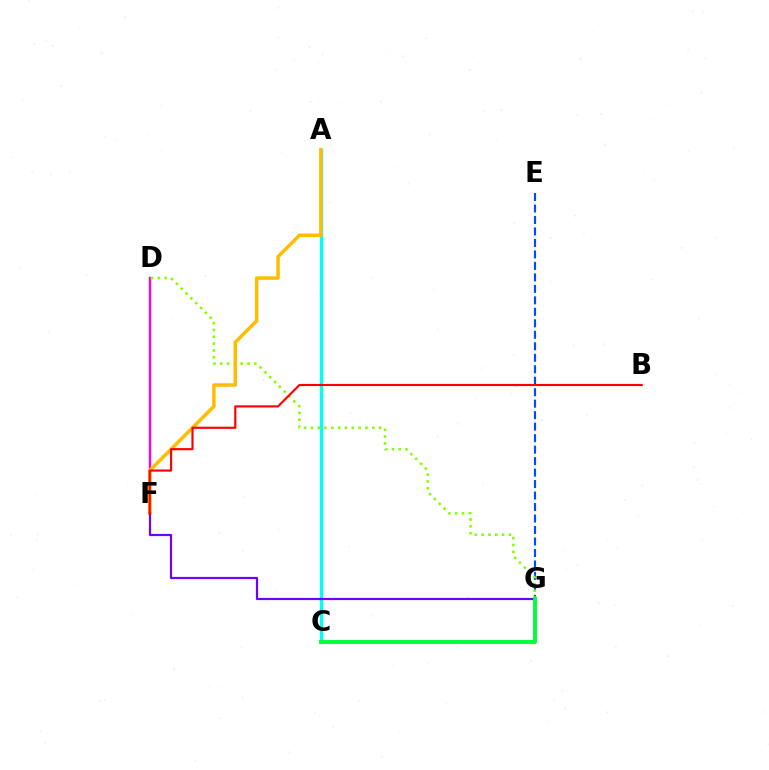{('E', 'G'): [{'color': '#004bff', 'line_style': 'dashed', 'thickness': 1.56}], ('D', 'F'): [{'color': '#ff00cf', 'line_style': 'solid', 'thickness': 1.72}], ('D', 'G'): [{'color': '#84ff00', 'line_style': 'dotted', 'thickness': 1.86}], ('A', 'C'): [{'color': '#00fff6', 'line_style': 'solid', 'thickness': 2.41}], ('A', 'F'): [{'color': '#ffbd00', 'line_style': 'solid', 'thickness': 2.51}], ('F', 'G'): [{'color': '#7200ff', 'line_style': 'solid', 'thickness': 1.59}], ('C', 'G'): [{'color': '#00ff39', 'line_style': 'solid', 'thickness': 2.82}], ('B', 'F'): [{'color': '#ff0000', 'line_style': 'solid', 'thickness': 1.55}]}